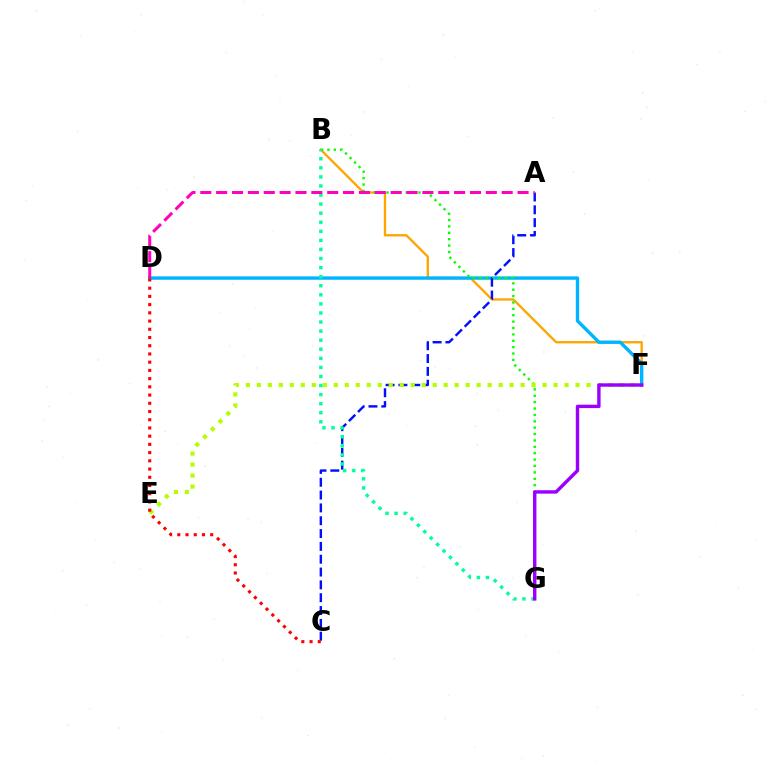{('B', 'F'): [{'color': '#ffa500', 'line_style': 'solid', 'thickness': 1.68}], ('D', 'F'): [{'color': '#00b5ff', 'line_style': 'solid', 'thickness': 2.43}], ('B', 'G'): [{'color': '#08ff00', 'line_style': 'dotted', 'thickness': 1.73}, {'color': '#00ff9d', 'line_style': 'dotted', 'thickness': 2.46}], ('A', 'C'): [{'color': '#0010ff', 'line_style': 'dashed', 'thickness': 1.74}], ('E', 'F'): [{'color': '#b3ff00', 'line_style': 'dotted', 'thickness': 2.99}], ('F', 'G'): [{'color': '#9b00ff', 'line_style': 'solid', 'thickness': 2.45}], ('C', 'D'): [{'color': '#ff0000', 'line_style': 'dotted', 'thickness': 2.23}], ('A', 'D'): [{'color': '#ff00bd', 'line_style': 'dashed', 'thickness': 2.15}]}